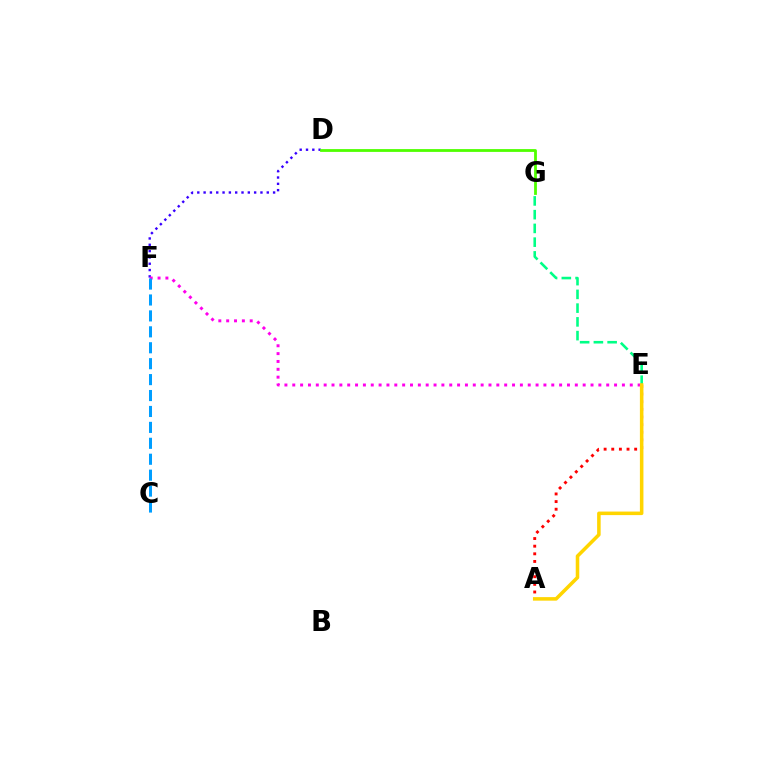{('E', 'G'): [{'color': '#00ff86', 'line_style': 'dashed', 'thickness': 1.87}], ('D', 'F'): [{'color': '#3700ff', 'line_style': 'dotted', 'thickness': 1.72}], ('D', 'G'): [{'color': '#4fff00', 'line_style': 'solid', 'thickness': 2.01}], ('E', 'F'): [{'color': '#ff00ed', 'line_style': 'dotted', 'thickness': 2.13}], ('C', 'F'): [{'color': '#009eff', 'line_style': 'dashed', 'thickness': 2.16}], ('A', 'E'): [{'color': '#ff0000', 'line_style': 'dotted', 'thickness': 2.07}, {'color': '#ffd500', 'line_style': 'solid', 'thickness': 2.55}]}